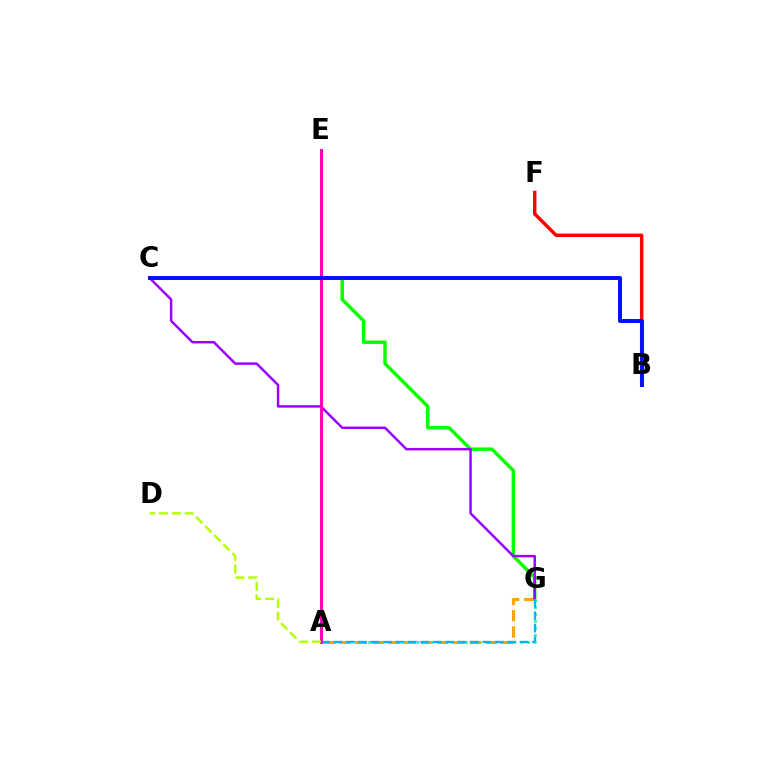{('A', 'G'): [{'color': '#00ff9d', 'line_style': 'dotted', 'thickness': 1.88}, {'color': '#ffa500', 'line_style': 'dashed', 'thickness': 2.21}, {'color': '#00b5ff', 'line_style': 'dashed', 'thickness': 1.69}], ('C', 'G'): [{'color': '#08ff00', 'line_style': 'solid', 'thickness': 2.48}, {'color': '#9b00ff', 'line_style': 'solid', 'thickness': 1.78}], ('B', 'F'): [{'color': '#ff0000', 'line_style': 'solid', 'thickness': 2.47}], ('A', 'E'): [{'color': '#ff00bd', 'line_style': 'solid', 'thickness': 2.1}], ('B', 'C'): [{'color': '#0010ff', 'line_style': 'solid', 'thickness': 2.85}], ('A', 'D'): [{'color': '#b3ff00', 'line_style': 'dashed', 'thickness': 1.74}]}